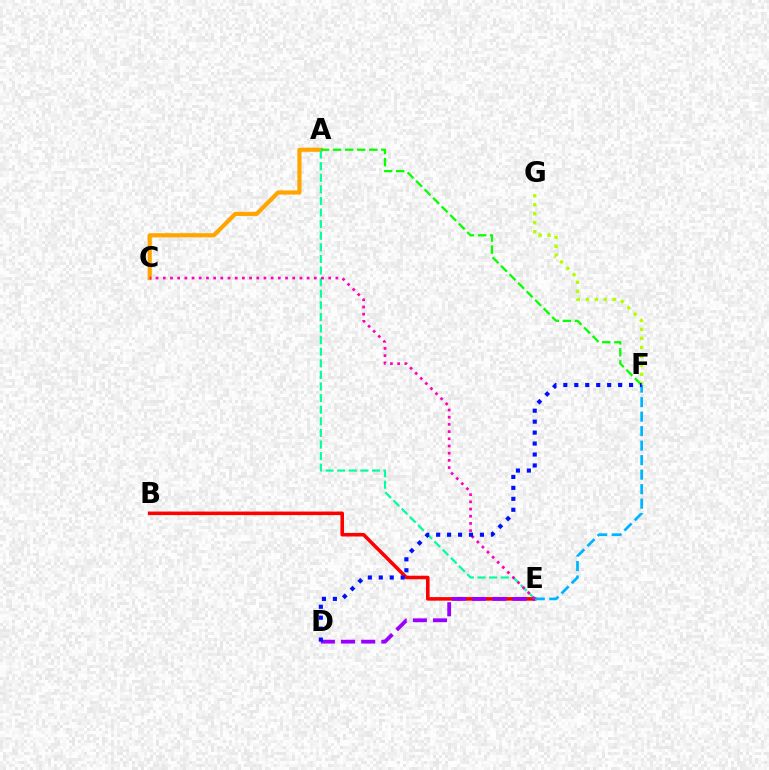{('A', 'C'): [{'color': '#ffa500', 'line_style': 'solid', 'thickness': 2.99}], ('A', 'F'): [{'color': '#08ff00', 'line_style': 'dashed', 'thickness': 1.64}], ('F', 'G'): [{'color': '#b3ff00', 'line_style': 'dotted', 'thickness': 2.44}], ('A', 'E'): [{'color': '#00ff9d', 'line_style': 'dashed', 'thickness': 1.58}], ('B', 'E'): [{'color': '#ff0000', 'line_style': 'solid', 'thickness': 2.56}], ('E', 'F'): [{'color': '#00b5ff', 'line_style': 'dashed', 'thickness': 1.97}], ('D', 'E'): [{'color': '#9b00ff', 'line_style': 'dashed', 'thickness': 2.74}], ('C', 'E'): [{'color': '#ff00bd', 'line_style': 'dotted', 'thickness': 1.95}], ('D', 'F'): [{'color': '#0010ff', 'line_style': 'dotted', 'thickness': 2.98}]}